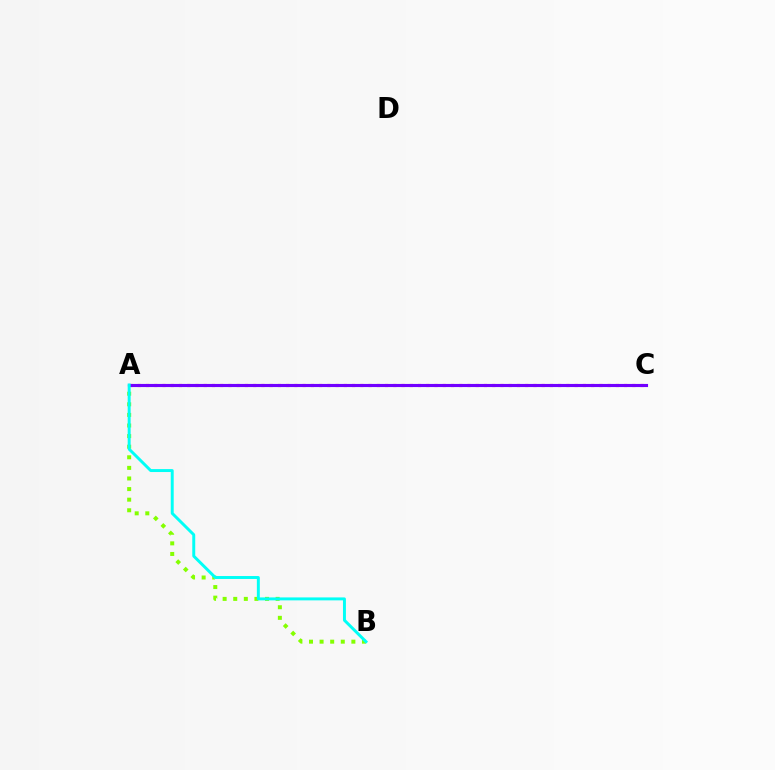{('A', 'C'): [{'color': '#ff0000', 'line_style': 'dotted', 'thickness': 2.24}, {'color': '#7200ff', 'line_style': 'solid', 'thickness': 2.24}], ('A', 'B'): [{'color': '#84ff00', 'line_style': 'dotted', 'thickness': 2.88}, {'color': '#00fff6', 'line_style': 'solid', 'thickness': 2.12}]}